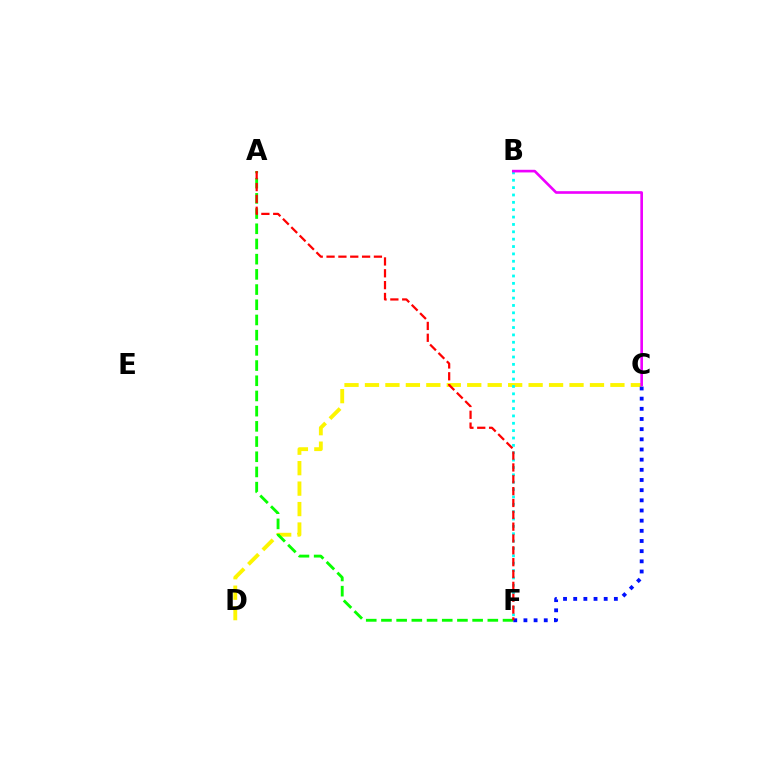{('C', 'D'): [{'color': '#fcf500', 'line_style': 'dashed', 'thickness': 2.78}], ('A', 'F'): [{'color': '#08ff00', 'line_style': 'dashed', 'thickness': 2.06}, {'color': '#ff0000', 'line_style': 'dashed', 'thickness': 1.61}], ('C', 'F'): [{'color': '#0010ff', 'line_style': 'dotted', 'thickness': 2.76}], ('B', 'F'): [{'color': '#00fff6', 'line_style': 'dotted', 'thickness': 2.0}], ('B', 'C'): [{'color': '#ee00ff', 'line_style': 'solid', 'thickness': 1.9}]}